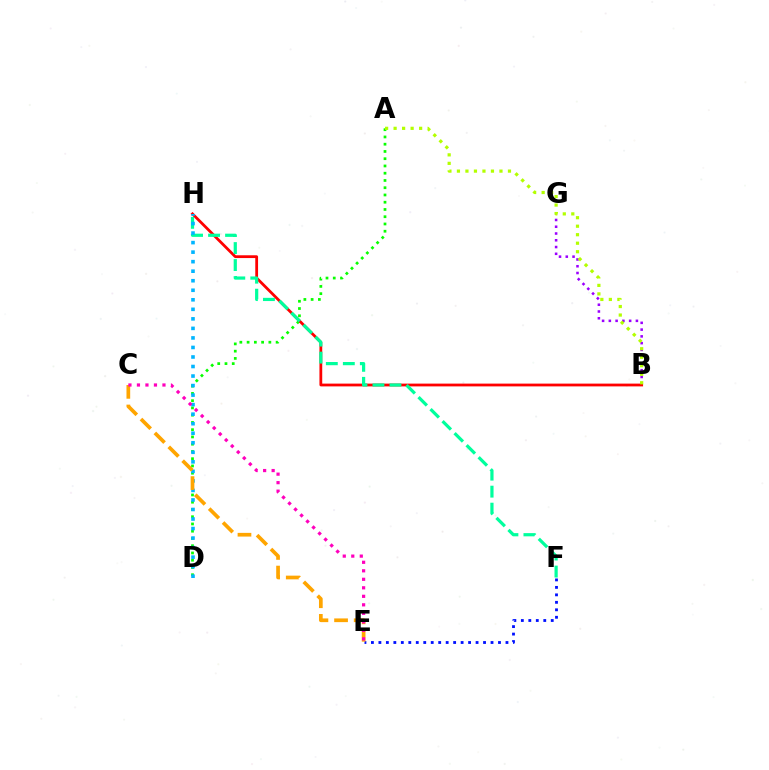{('B', 'G'): [{'color': '#9b00ff', 'line_style': 'dotted', 'thickness': 1.84}], ('A', 'D'): [{'color': '#08ff00', 'line_style': 'dotted', 'thickness': 1.97}], ('B', 'H'): [{'color': '#ff0000', 'line_style': 'solid', 'thickness': 2.0}], ('F', 'H'): [{'color': '#00ff9d', 'line_style': 'dashed', 'thickness': 2.31}], ('D', 'H'): [{'color': '#00b5ff', 'line_style': 'dotted', 'thickness': 2.59}], ('E', 'F'): [{'color': '#0010ff', 'line_style': 'dotted', 'thickness': 2.03}], ('C', 'E'): [{'color': '#ffa500', 'line_style': 'dashed', 'thickness': 2.67}, {'color': '#ff00bd', 'line_style': 'dotted', 'thickness': 2.31}], ('A', 'B'): [{'color': '#b3ff00', 'line_style': 'dotted', 'thickness': 2.31}]}